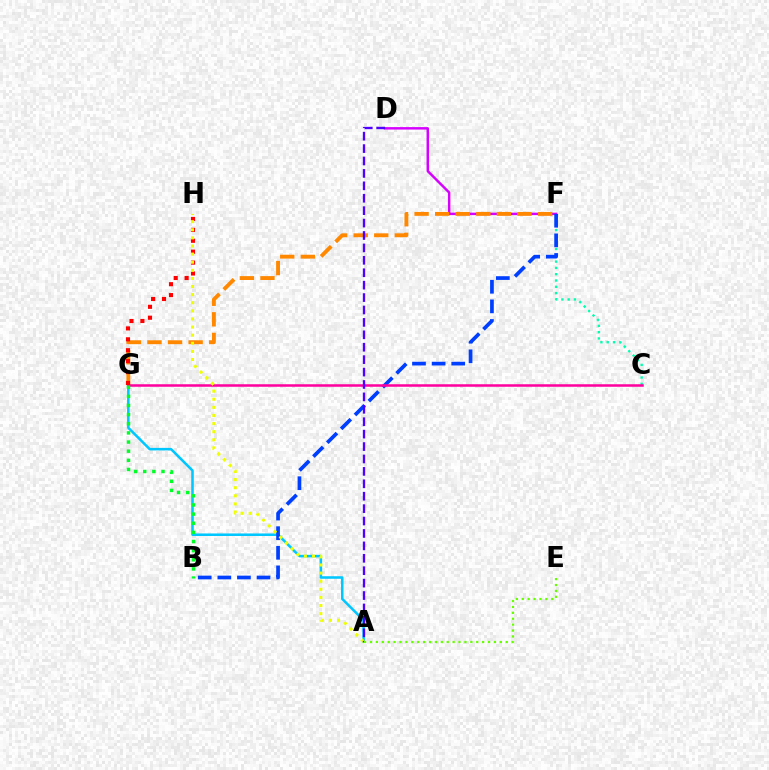{('A', 'G'): [{'color': '#00c7ff', 'line_style': 'solid', 'thickness': 1.83}], ('D', 'F'): [{'color': '#d600ff', 'line_style': 'solid', 'thickness': 1.77}], ('C', 'F'): [{'color': '#00ffaf', 'line_style': 'dotted', 'thickness': 1.71}], ('F', 'G'): [{'color': '#ff8800', 'line_style': 'dashed', 'thickness': 2.8}], ('B', 'F'): [{'color': '#003fff', 'line_style': 'dashed', 'thickness': 2.66}], ('C', 'G'): [{'color': '#ff00a0', 'line_style': 'solid', 'thickness': 1.82}], ('G', 'H'): [{'color': '#ff0000', 'line_style': 'dotted', 'thickness': 2.96}], ('A', 'H'): [{'color': '#eeff00', 'line_style': 'dotted', 'thickness': 2.2}], ('A', 'D'): [{'color': '#4f00ff', 'line_style': 'dashed', 'thickness': 1.69}], ('A', 'E'): [{'color': '#66ff00', 'line_style': 'dotted', 'thickness': 1.6}], ('B', 'G'): [{'color': '#00ff27', 'line_style': 'dotted', 'thickness': 2.48}]}